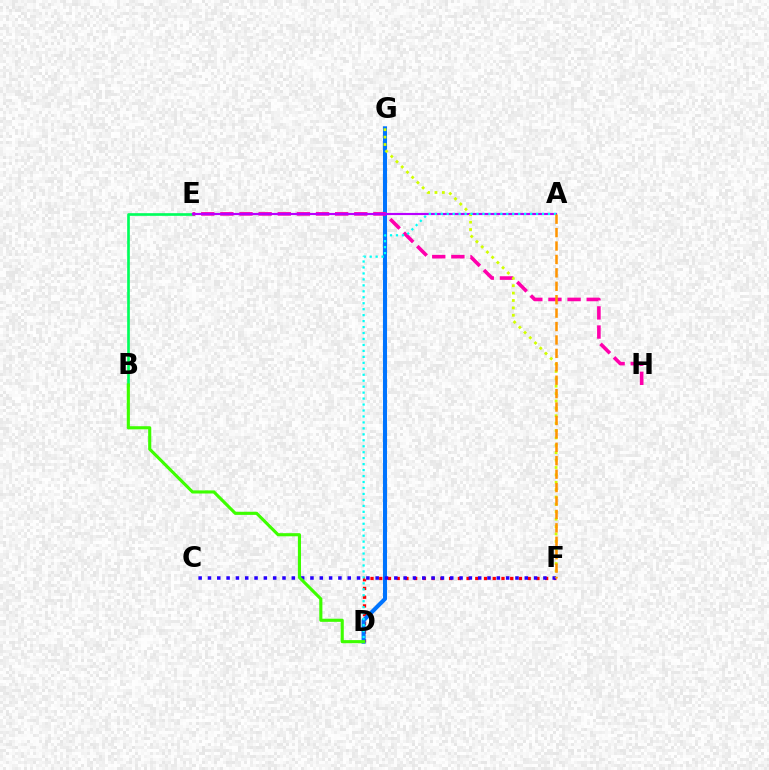{('D', 'F'): [{'color': '#ff0000', 'line_style': 'dotted', 'thickness': 2.37}], ('D', 'G'): [{'color': '#0074ff', 'line_style': 'solid', 'thickness': 2.93}], ('B', 'E'): [{'color': '#00ff5c', 'line_style': 'solid', 'thickness': 1.92}], ('E', 'H'): [{'color': '#ff00ac', 'line_style': 'dashed', 'thickness': 2.6}], ('C', 'F'): [{'color': '#2500ff', 'line_style': 'dotted', 'thickness': 2.53}], ('A', 'E'): [{'color': '#b900ff', 'line_style': 'solid', 'thickness': 1.56}], ('F', 'G'): [{'color': '#d1ff00', 'line_style': 'dotted', 'thickness': 2.01}], ('B', 'D'): [{'color': '#3dff00', 'line_style': 'solid', 'thickness': 2.24}], ('A', 'D'): [{'color': '#00fff6', 'line_style': 'dotted', 'thickness': 1.62}], ('A', 'F'): [{'color': '#ff9400', 'line_style': 'dashed', 'thickness': 1.82}]}